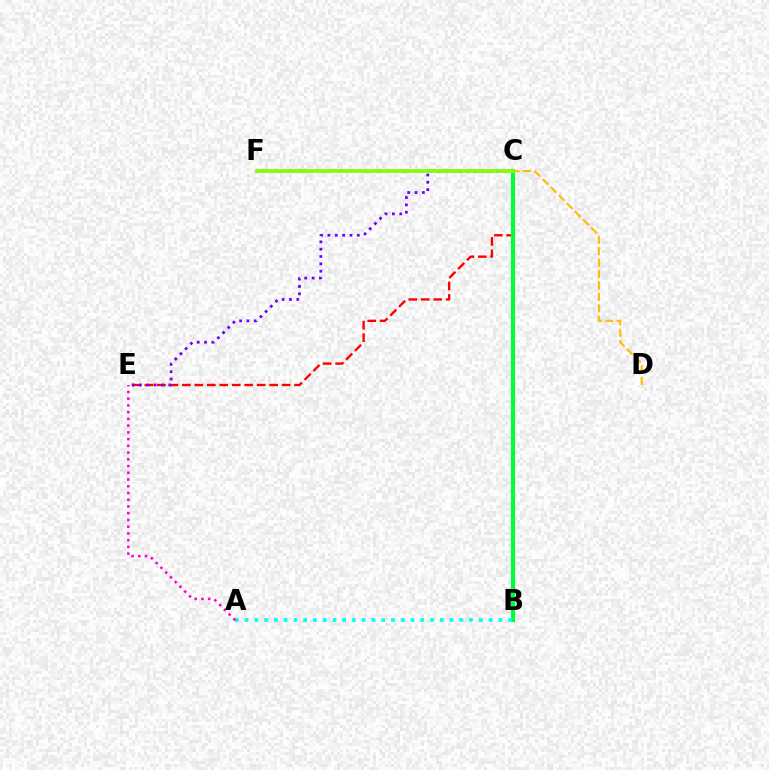{('C', 'E'): [{'color': '#ff0000', 'line_style': 'dashed', 'thickness': 1.69}, {'color': '#7200ff', 'line_style': 'dotted', 'thickness': 1.99}], ('B', 'C'): [{'color': '#00ff39', 'line_style': 'solid', 'thickness': 3.0}], ('C', 'D'): [{'color': '#ffbd00', 'line_style': 'dashed', 'thickness': 1.55}], ('C', 'F'): [{'color': '#004bff', 'line_style': 'solid', 'thickness': 1.71}, {'color': '#84ff00', 'line_style': 'solid', 'thickness': 2.57}], ('A', 'B'): [{'color': '#00fff6', 'line_style': 'dotted', 'thickness': 2.65}], ('A', 'E'): [{'color': '#ff00cf', 'line_style': 'dotted', 'thickness': 1.83}]}